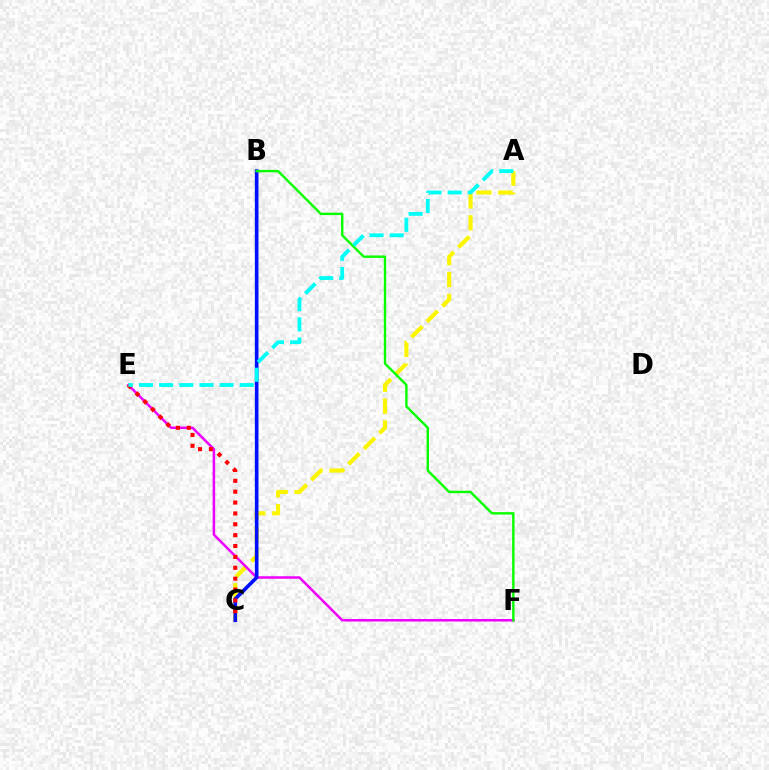{('A', 'C'): [{'color': '#fcf500', 'line_style': 'dashed', 'thickness': 2.97}], ('E', 'F'): [{'color': '#ee00ff', 'line_style': 'solid', 'thickness': 1.81}], ('B', 'C'): [{'color': '#0010ff', 'line_style': 'solid', 'thickness': 2.62}], ('C', 'E'): [{'color': '#ff0000', 'line_style': 'dotted', 'thickness': 2.95}], ('B', 'F'): [{'color': '#08ff00', 'line_style': 'solid', 'thickness': 1.73}], ('A', 'E'): [{'color': '#00fff6', 'line_style': 'dashed', 'thickness': 2.74}]}